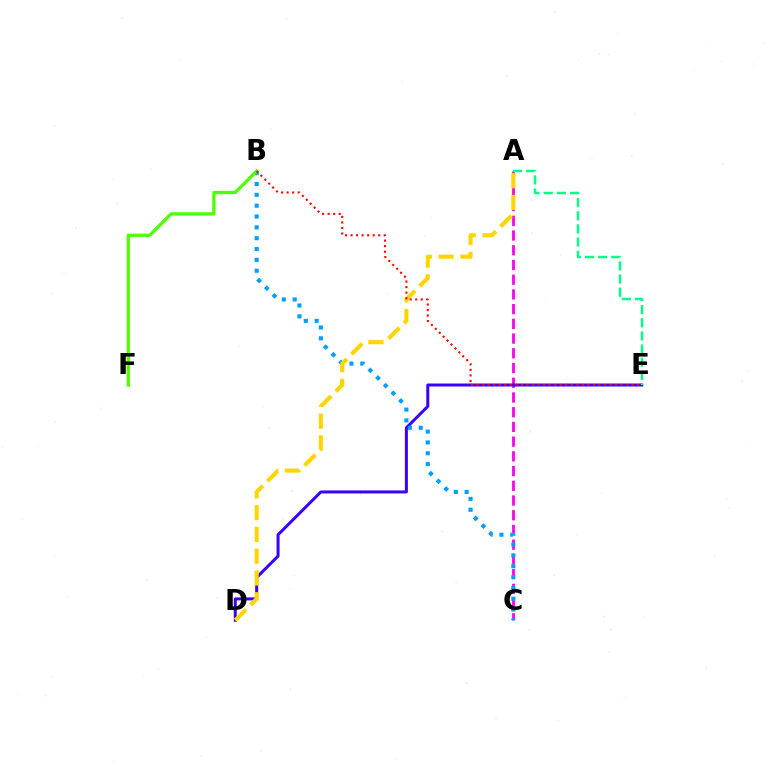{('A', 'C'): [{'color': '#ff00ed', 'line_style': 'dashed', 'thickness': 2.0}], ('D', 'E'): [{'color': '#3700ff', 'line_style': 'solid', 'thickness': 2.16}], ('B', 'C'): [{'color': '#009eff', 'line_style': 'dotted', 'thickness': 2.95}], ('A', 'D'): [{'color': '#ffd500', 'line_style': 'dashed', 'thickness': 2.96}], ('A', 'E'): [{'color': '#00ff86', 'line_style': 'dashed', 'thickness': 1.79}], ('B', 'F'): [{'color': '#4fff00', 'line_style': 'solid', 'thickness': 2.37}], ('B', 'E'): [{'color': '#ff0000', 'line_style': 'dotted', 'thickness': 1.5}]}